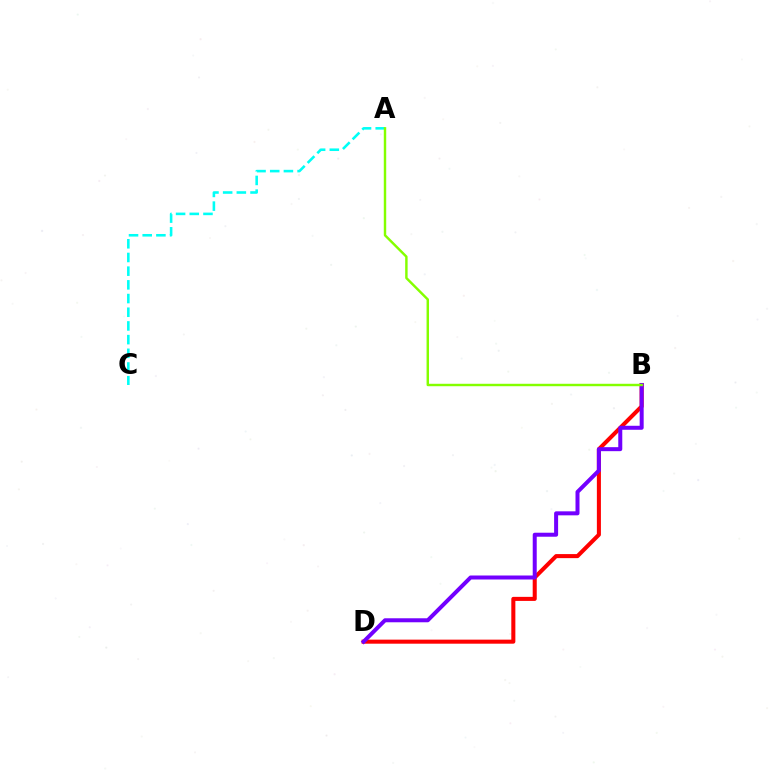{('B', 'D'): [{'color': '#ff0000', 'line_style': 'solid', 'thickness': 2.92}, {'color': '#7200ff', 'line_style': 'solid', 'thickness': 2.88}], ('A', 'C'): [{'color': '#00fff6', 'line_style': 'dashed', 'thickness': 1.86}], ('A', 'B'): [{'color': '#84ff00', 'line_style': 'solid', 'thickness': 1.76}]}